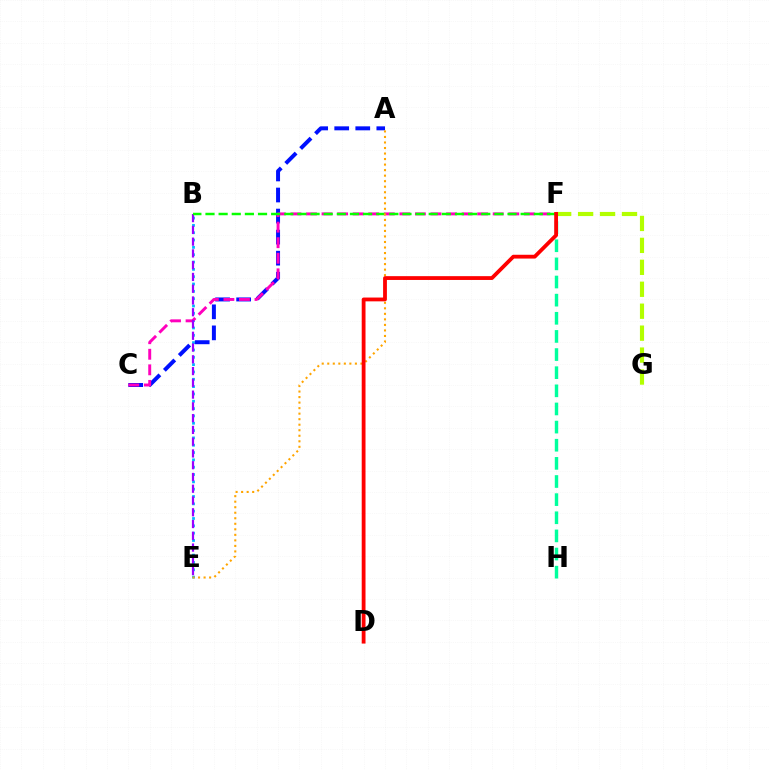{('F', 'G'): [{'color': '#b3ff00', 'line_style': 'dashed', 'thickness': 2.98}], ('B', 'E'): [{'color': '#00b5ff', 'line_style': 'dotted', 'thickness': 1.99}, {'color': '#9b00ff', 'line_style': 'dashed', 'thickness': 1.6}], ('F', 'H'): [{'color': '#00ff9d', 'line_style': 'dashed', 'thickness': 2.46}], ('A', 'C'): [{'color': '#0010ff', 'line_style': 'dashed', 'thickness': 2.86}], ('C', 'F'): [{'color': '#ff00bd', 'line_style': 'dashed', 'thickness': 2.11}], ('B', 'F'): [{'color': '#08ff00', 'line_style': 'dashed', 'thickness': 1.78}], ('A', 'E'): [{'color': '#ffa500', 'line_style': 'dotted', 'thickness': 1.5}], ('D', 'F'): [{'color': '#ff0000', 'line_style': 'solid', 'thickness': 2.74}]}